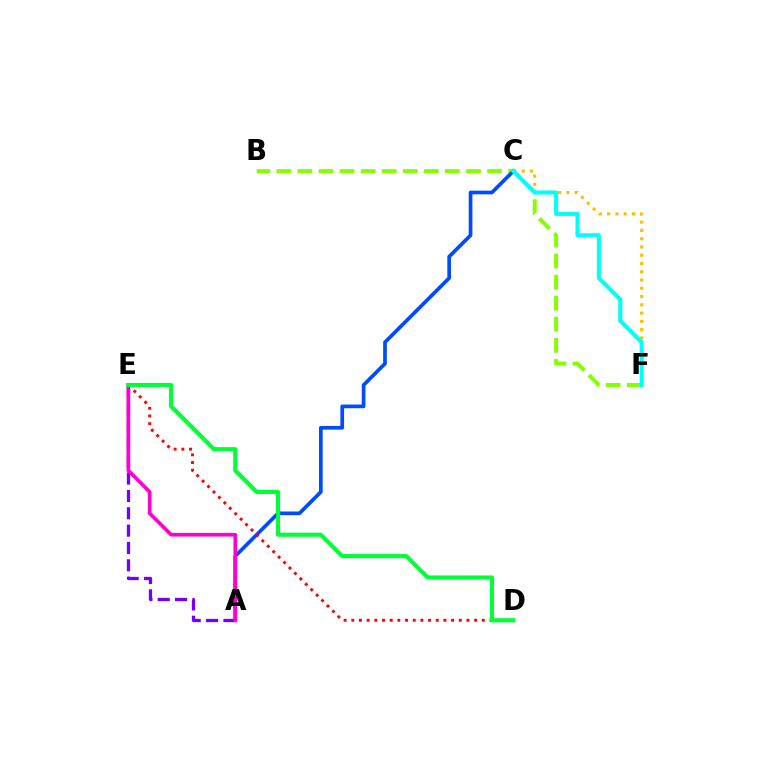{('A', 'E'): [{'color': '#7200ff', 'line_style': 'dashed', 'thickness': 2.36}, {'color': '#ff00cf', 'line_style': 'solid', 'thickness': 2.64}], ('C', 'F'): [{'color': '#ffbd00', 'line_style': 'dotted', 'thickness': 2.25}, {'color': '#00fff6', 'line_style': 'solid', 'thickness': 2.93}], ('B', 'F'): [{'color': '#84ff00', 'line_style': 'dashed', 'thickness': 2.86}], ('A', 'C'): [{'color': '#004bff', 'line_style': 'solid', 'thickness': 2.66}], ('D', 'E'): [{'color': '#ff0000', 'line_style': 'dotted', 'thickness': 2.09}, {'color': '#00ff39', 'line_style': 'solid', 'thickness': 2.96}]}